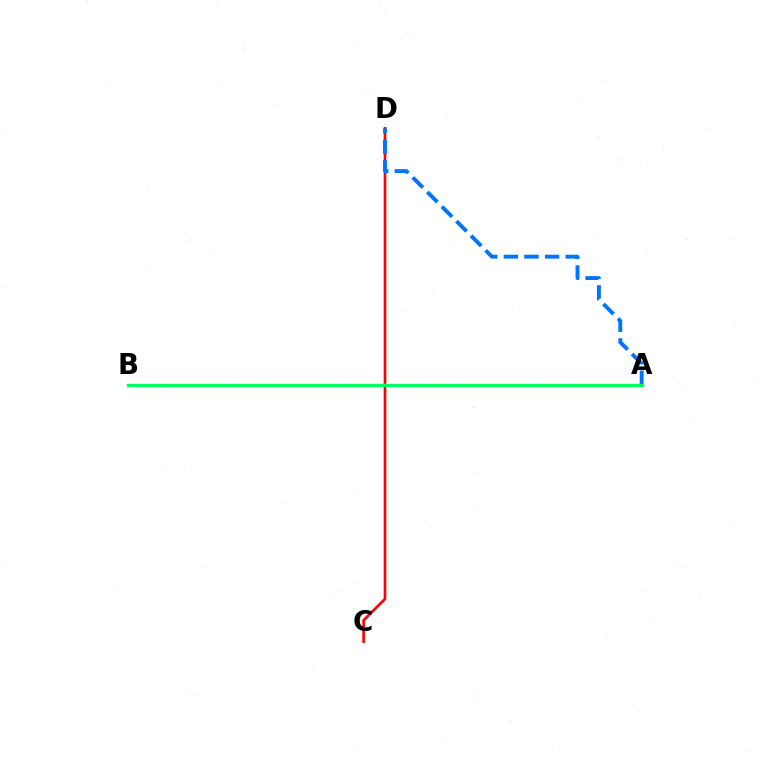{('C', 'D'): [{'color': '#ff0000', 'line_style': 'solid', 'thickness': 1.91}], ('A', 'B'): [{'color': '#d1ff00', 'line_style': 'dotted', 'thickness': 1.69}, {'color': '#b900ff', 'line_style': 'dashed', 'thickness': 2.13}, {'color': '#00ff5c', 'line_style': 'solid', 'thickness': 2.35}], ('A', 'D'): [{'color': '#0074ff', 'line_style': 'dashed', 'thickness': 2.8}]}